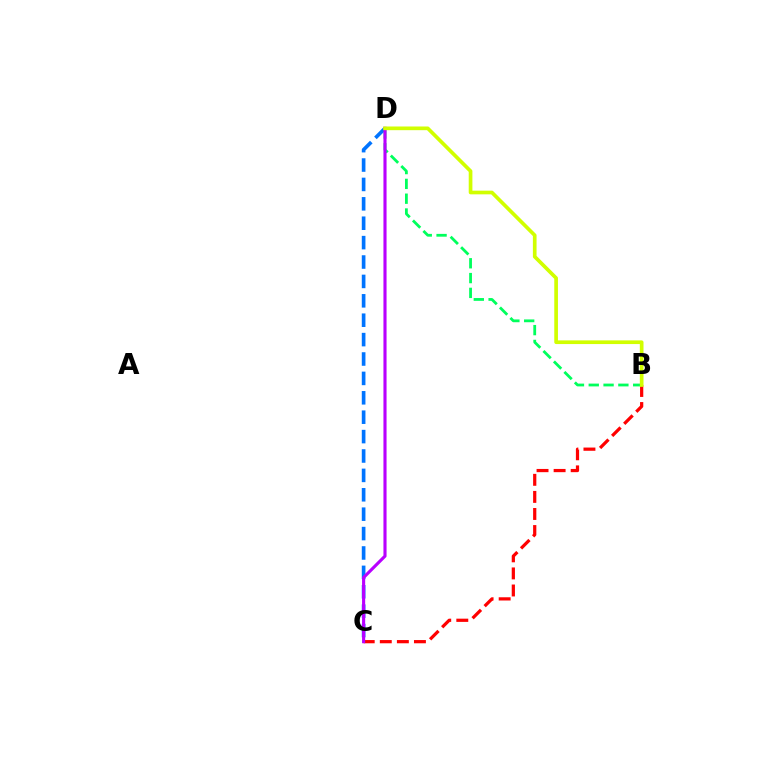{('B', 'C'): [{'color': '#ff0000', 'line_style': 'dashed', 'thickness': 2.32}], ('B', 'D'): [{'color': '#00ff5c', 'line_style': 'dashed', 'thickness': 2.01}, {'color': '#d1ff00', 'line_style': 'solid', 'thickness': 2.65}], ('C', 'D'): [{'color': '#0074ff', 'line_style': 'dashed', 'thickness': 2.64}, {'color': '#b900ff', 'line_style': 'solid', 'thickness': 2.25}]}